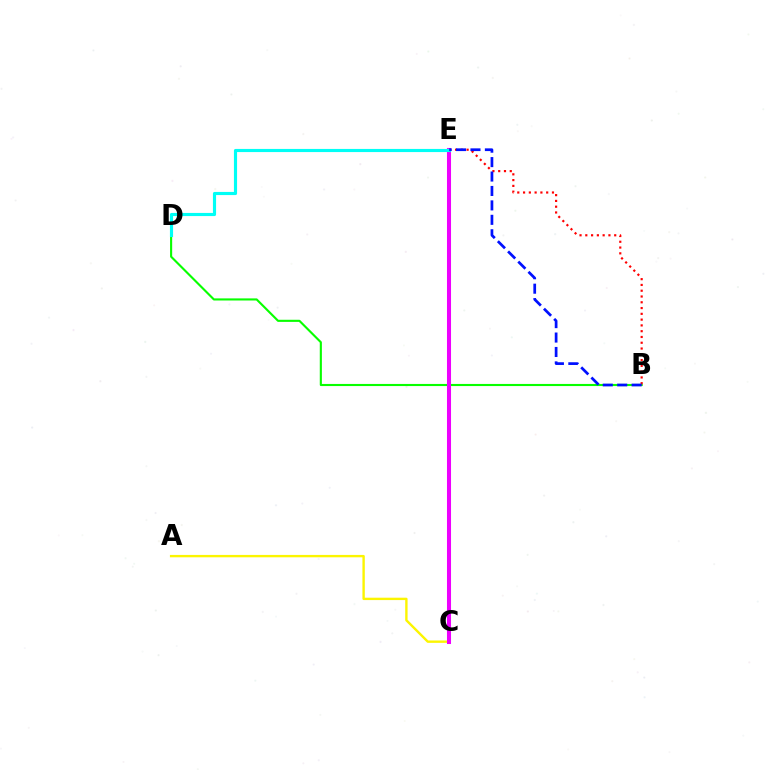{('B', 'D'): [{'color': '#08ff00', 'line_style': 'solid', 'thickness': 1.52}], ('A', 'C'): [{'color': '#fcf500', 'line_style': 'solid', 'thickness': 1.71}], ('B', 'E'): [{'color': '#ff0000', 'line_style': 'dotted', 'thickness': 1.57}, {'color': '#0010ff', 'line_style': 'dashed', 'thickness': 1.96}], ('C', 'E'): [{'color': '#ee00ff', 'line_style': 'solid', 'thickness': 2.91}], ('D', 'E'): [{'color': '#00fff6', 'line_style': 'solid', 'thickness': 2.26}]}